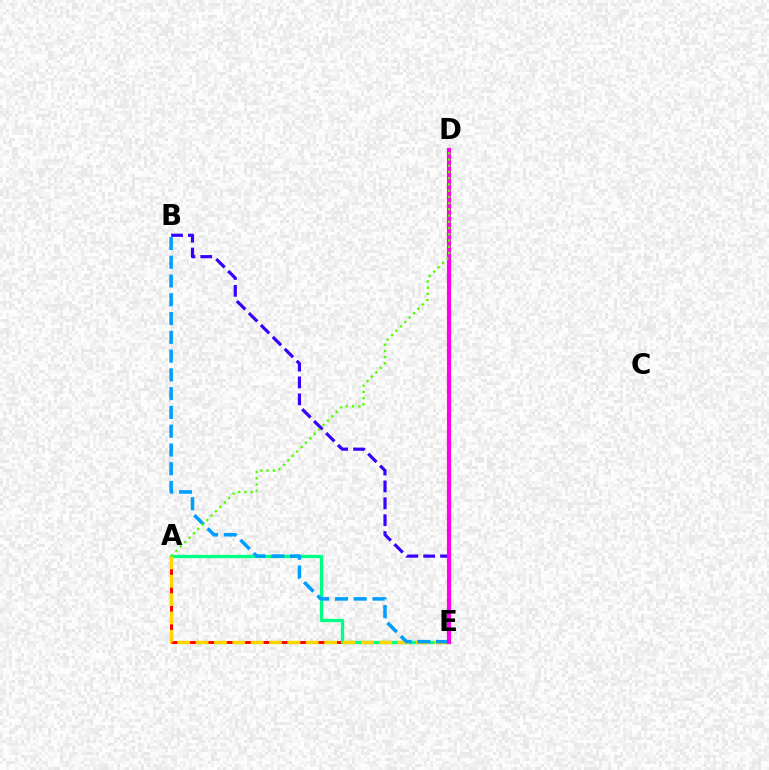{('A', 'E'): [{'color': '#ff0000', 'line_style': 'solid', 'thickness': 2.14}, {'color': '#00ff86', 'line_style': 'solid', 'thickness': 2.38}, {'color': '#ffd500', 'line_style': 'dashed', 'thickness': 2.49}], ('B', 'E'): [{'color': '#3700ff', 'line_style': 'dashed', 'thickness': 2.29}, {'color': '#009eff', 'line_style': 'dashed', 'thickness': 2.55}], ('D', 'E'): [{'color': '#ff00ed', 'line_style': 'solid', 'thickness': 2.99}], ('A', 'D'): [{'color': '#4fff00', 'line_style': 'dotted', 'thickness': 1.69}]}